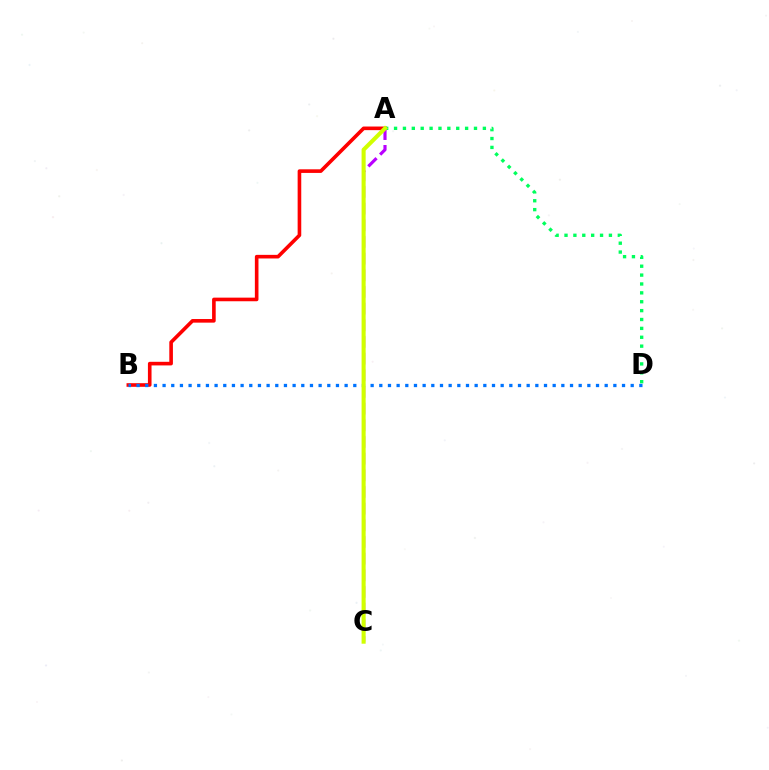{('A', 'B'): [{'color': '#ff0000', 'line_style': 'solid', 'thickness': 2.6}], ('A', 'D'): [{'color': '#00ff5c', 'line_style': 'dotted', 'thickness': 2.41}], ('A', 'C'): [{'color': '#b900ff', 'line_style': 'dashed', 'thickness': 2.26}, {'color': '#d1ff00', 'line_style': 'solid', 'thickness': 2.93}], ('B', 'D'): [{'color': '#0074ff', 'line_style': 'dotted', 'thickness': 2.36}]}